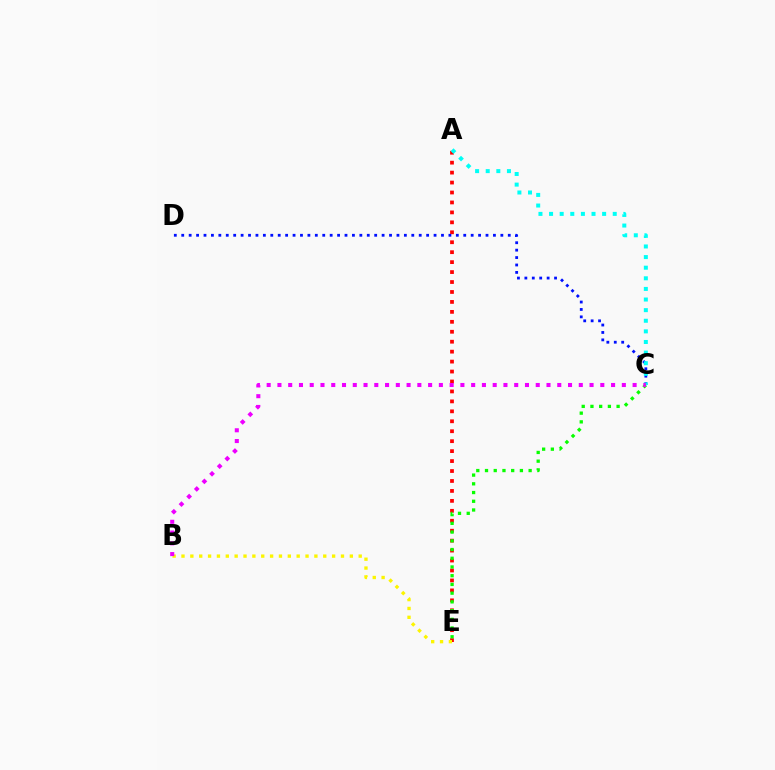{('A', 'E'): [{'color': '#ff0000', 'line_style': 'dotted', 'thickness': 2.7}], ('C', 'D'): [{'color': '#0010ff', 'line_style': 'dotted', 'thickness': 2.02}], ('A', 'C'): [{'color': '#00fff6', 'line_style': 'dotted', 'thickness': 2.88}], ('B', 'E'): [{'color': '#fcf500', 'line_style': 'dotted', 'thickness': 2.41}], ('C', 'E'): [{'color': '#08ff00', 'line_style': 'dotted', 'thickness': 2.37}], ('B', 'C'): [{'color': '#ee00ff', 'line_style': 'dotted', 'thickness': 2.92}]}